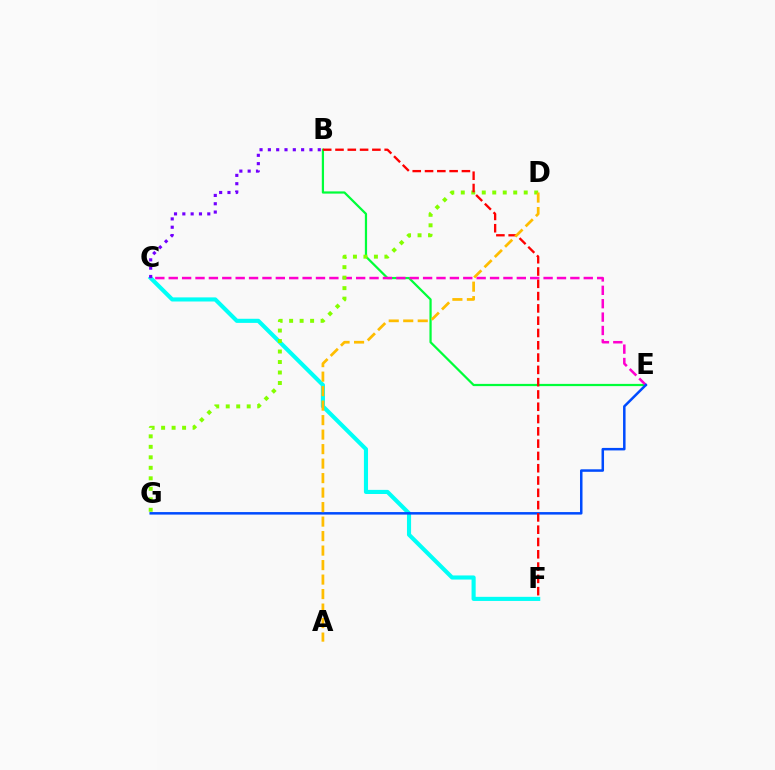{('B', 'E'): [{'color': '#00ff39', 'line_style': 'solid', 'thickness': 1.61}], ('C', 'F'): [{'color': '#00fff6', 'line_style': 'solid', 'thickness': 2.96}], ('C', 'E'): [{'color': '#ff00cf', 'line_style': 'dashed', 'thickness': 1.82}], ('E', 'G'): [{'color': '#004bff', 'line_style': 'solid', 'thickness': 1.81}], ('D', 'G'): [{'color': '#84ff00', 'line_style': 'dotted', 'thickness': 2.85}], ('B', 'C'): [{'color': '#7200ff', 'line_style': 'dotted', 'thickness': 2.26}], ('B', 'F'): [{'color': '#ff0000', 'line_style': 'dashed', 'thickness': 1.67}], ('A', 'D'): [{'color': '#ffbd00', 'line_style': 'dashed', 'thickness': 1.97}]}